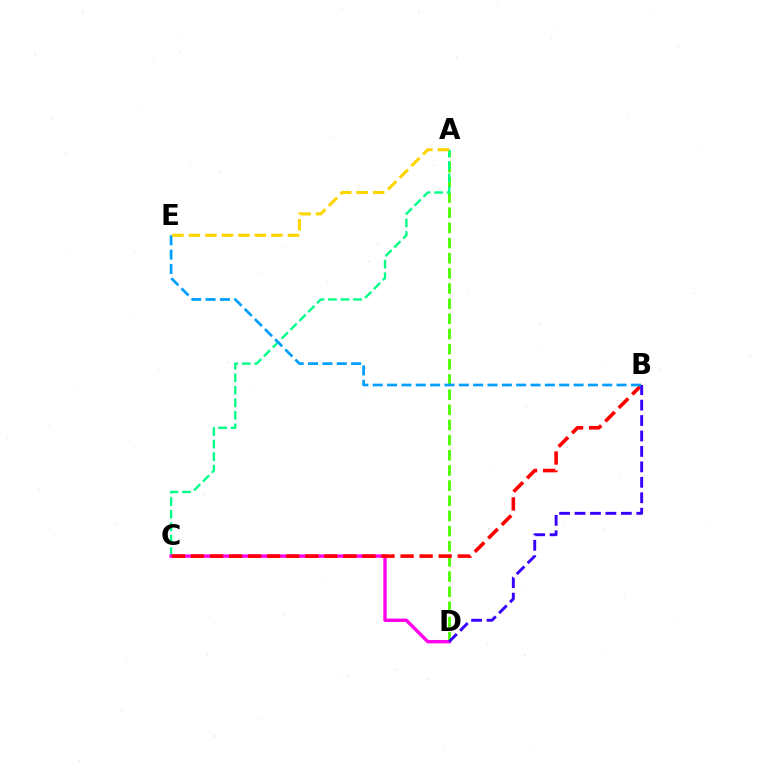{('A', 'D'): [{'color': '#4fff00', 'line_style': 'dashed', 'thickness': 2.06}], ('A', 'C'): [{'color': '#00ff86', 'line_style': 'dashed', 'thickness': 1.7}], ('C', 'D'): [{'color': '#ff00ed', 'line_style': 'solid', 'thickness': 2.44}], ('B', 'C'): [{'color': '#ff0000', 'line_style': 'dashed', 'thickness': 2.59}], ('B', 'D'): [{'color': '#3700ff', 'line_style': 'dashed', 'thickness': 2.1}], ('B', 'E'): [{'color': '#009eff', 'line_style': 'dashed', 'thickness': 1.95}], ('A', 'E'): [{'color': '#ffd500', 'line_style': 'dashed', 'thickness': 2.24}]}